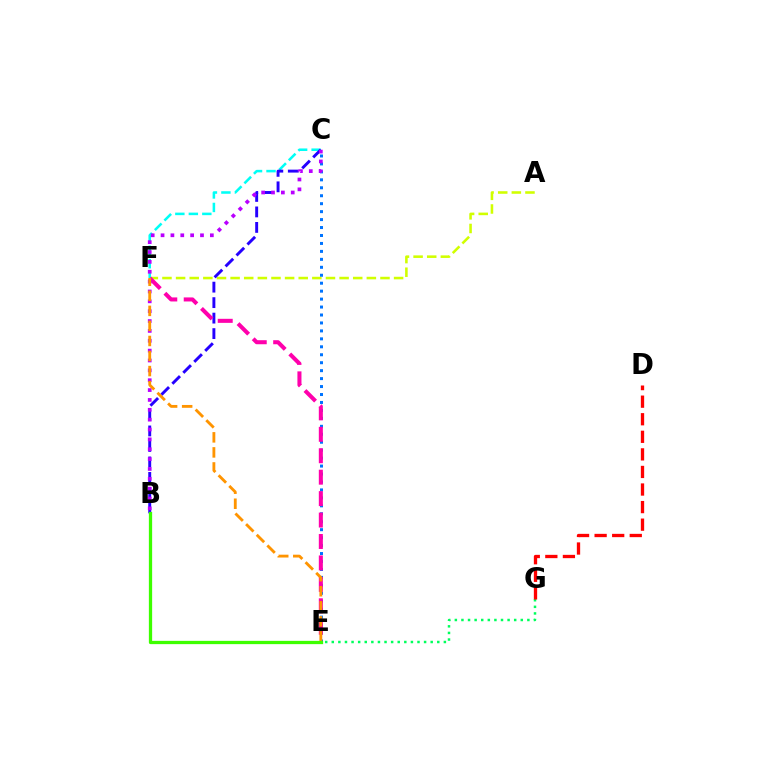{('A', 'F'): [{'color': '#d1ff00', 'line_style': 'dashed', 'thickness': 1.85}], ('E', 'G'): [{'color': '#00ff5c', 'line_style': 'dotted', 'thickness': 1.79}], ('C', 'F'): [{'color': '#00fff6', 'line_style': 'dashed', 'thickness': 1.83}], ('C', 'E'): [{'color': '#0074ff', 'line_style': 'dotted', 'thickness': 2.16}], ('B', 'C'): [{'color': '#2500ff', 'line_style': 'dashed', 'thickness': 2.1}, {'color': '#b900ff', 'line_style': 'dotted', 'thickness': 2.68}], ('E', 'F'): [{'color': '#ff00ac', 'line_style': 'dashed', 'thickness': 2.91}, {'color': '#ff9400', 'line_style': 'dashed', 'thickness': 2.04}], ('D', 'G'): [{'color': '#ff0000', 'line_style': 'dashed', 'thickness': 2.39}], ('B', 'E'): [{'color': '#3dff00', 'line_style': 'solid', 'thickness': 2.36}]}